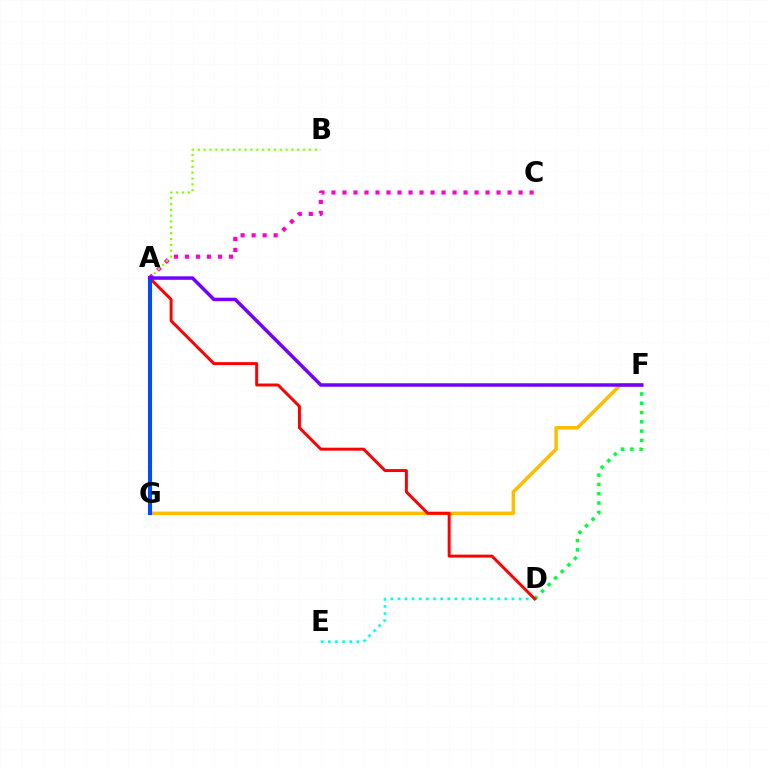{('F', 'G'): [{'color': '#ffbd00', 'line_style': 'solid', 'thickness': 2.53}], ('D', 'E'): [{'color': '#00fff6', 'line_style': 'dotted', 'thickness': 1.94}], ('A', 'C'): [{'color': '#ff00cf', 'line_style': 'dotted', 'thickness': 2.99}], ('A', 'B'): [{'color': '#84ff00', 'line_style': 'dotted', 'thickness': 1.59}], ('D', 'F'): [{'color': '#00ff39', 'line_style': 'dotted', 'thickness': 2.52}], ('A', 'D'): [{'color': '#ff0000', 'line_style': 'solid', 'thickness': 2.13}], ('A', 'G'): [{'color': '#004bff', 'line_style': 'solid', 'thickness': 2.94}], ('A', 'F'): [{'color': '#7200ff', 'line_style': 'solid', 'thickness': 2.51}]}